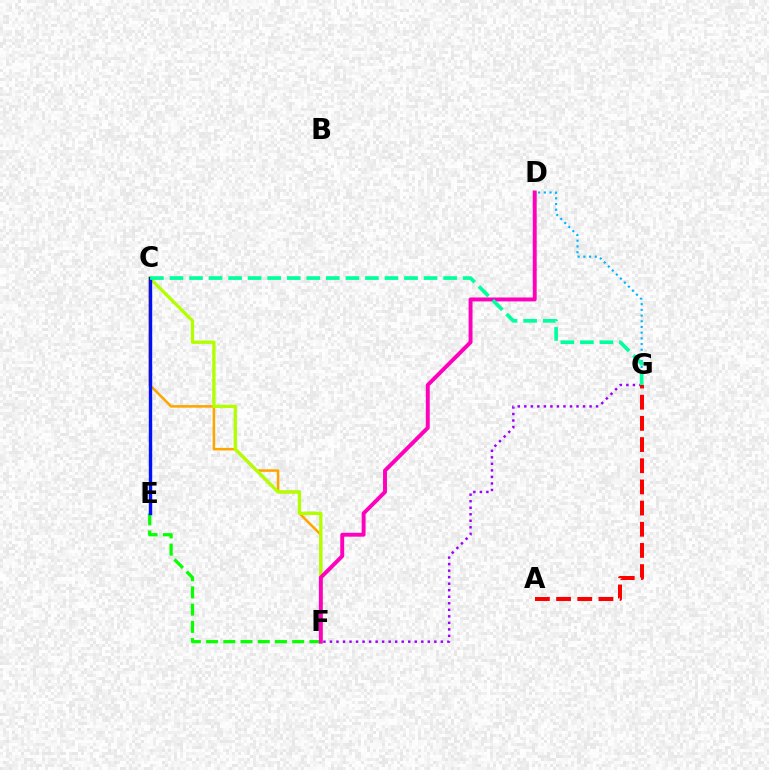{('C', 'F'): [{'color': '#ffa500', 'line_style': 'solid', 'thickness': 1.84}, {'color': '#b3ff00', 'line_style': 'solid', 'thickness': 2.39}], ('E', 'F'): [{'color': '#08ff00', 'line_style': 'dashed', 'thickness': 2.34}], ('C', 'E'): [{'color': '#0010ff', 'line_style': 'solid', 'thickness': 2.44}], ('D', 'F'): [{'color': '#ff00bd', 'line_style': 'solid', 'thickness': 2.82}], ('F', 'G'): [{'color': '#9b00ff', 'line_style': 'dotted', 'thickness': 1.77}], ('D', 'G'): [{'color': '#00b5ff', 'line_style': 'dotted', 'thickness': 1.55}], ('C', 'G'): [{'color': '#00ff9d', 'line_style': 'dashed', 'thickness': 2.66}], ('A', 'G'): [{'color': '#ff0000', 'line_style': 'dashed', 'thickness': 2.88}]}